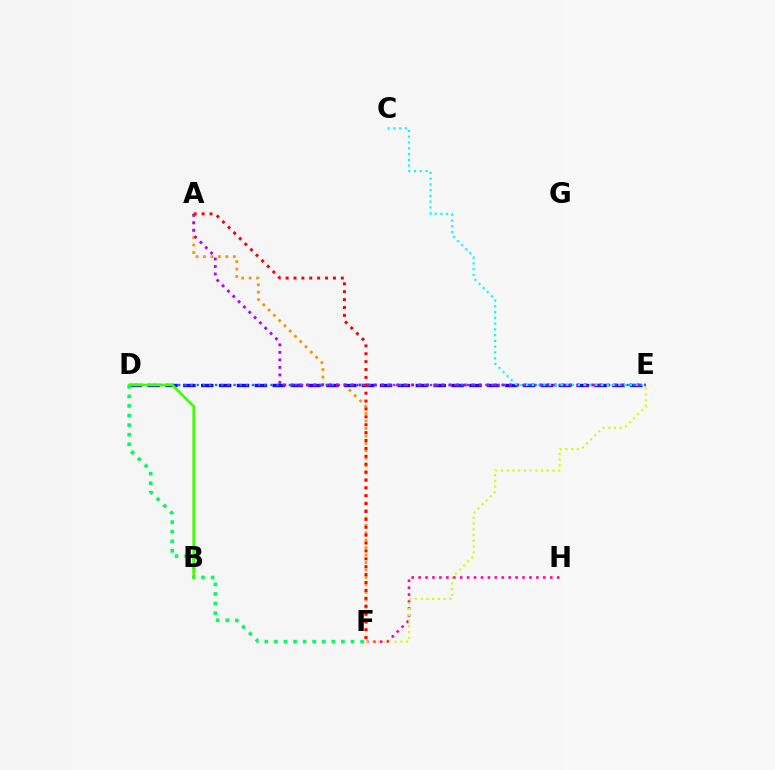{('A', 'F'): [{'color': '#ff9400', 'line_style': 'dotted', 'thickness': 2.02}, {'color': '#ff0000', 'line_style': 'dotted', 'thickness': 2.14}], ('F', 'H'): [{'color': '#ff00ac', 'line_style': 'dotted', 'thickness': 1.88}], ('D', 'E'): [{'color': '#2500ff', 'line_style': 'dashed', 'thickness': 2.43}, {'color': '#0074ff', 'line_style': 'dotted', 'thickness': 1.67}], ('D', 'F'): [{'color': '#00ff5c', 'line_style': 'dotted', 'thickness': 2.6}], ('A', 'E'): [{'color': '#b900ff', 'line_style': 'dotted', 'thickness': 2.04}], ('E', 'F'): [{'color': '#d1ff00', 'line_style': 'dotted', 'thickness': 1.56}], ('C', 'E'): [{'color': '#00fff6', 'line_style': 'dotted', 'thickness': 1.57}], ('B', 'D'): [{'color': '#3dff00', 'line_style': 'solid', 'thickness': 1.91}]}